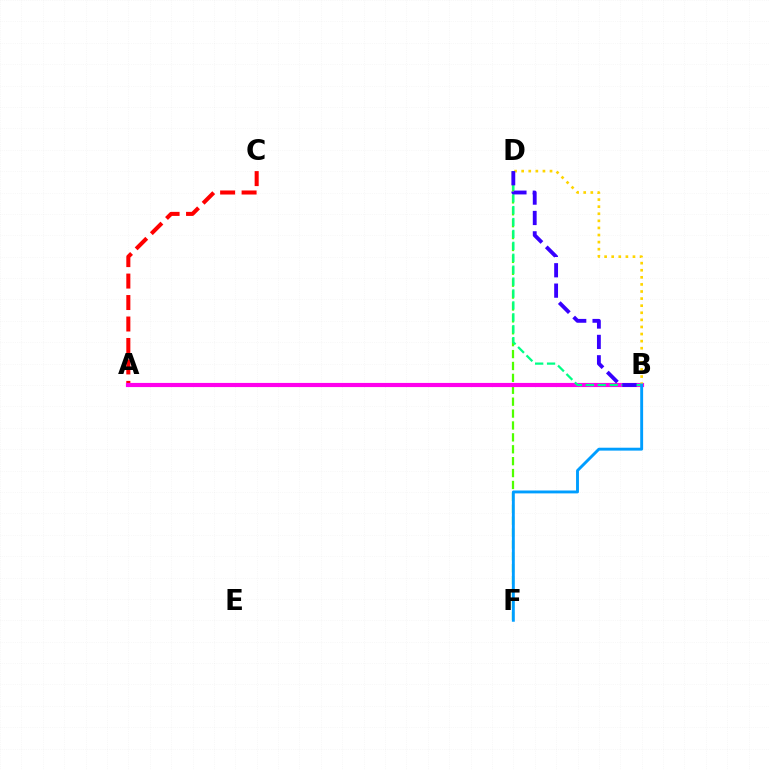{('D', 'F'): [{'color': '#4fff00', 'line_style': 'dashed', 'thickness': 1.62}], ('A', 'C'): [{'color': '#ff0000', 'line_style': 'dashed', 'thickness': 2.92}], ('A', 'B'): [{'color': '#ff00ed', 'line_style': 'solid', 'thickness': 2.98}], ('B', 'D'): [{'color': '#ffd500', 'line_style': 'dotted', 'thickness': 1.93}, {'color': '#00ff86', 'line_style': 'dashed', 'thickness': 1.62}, {'color': '#3700ff', 'line_style': 'dashed', 'thickness': 2.77}], ('B', 'F'): [{'color': '#009eff', 'line_style': 'solid', 'thickness': 2.08}]}